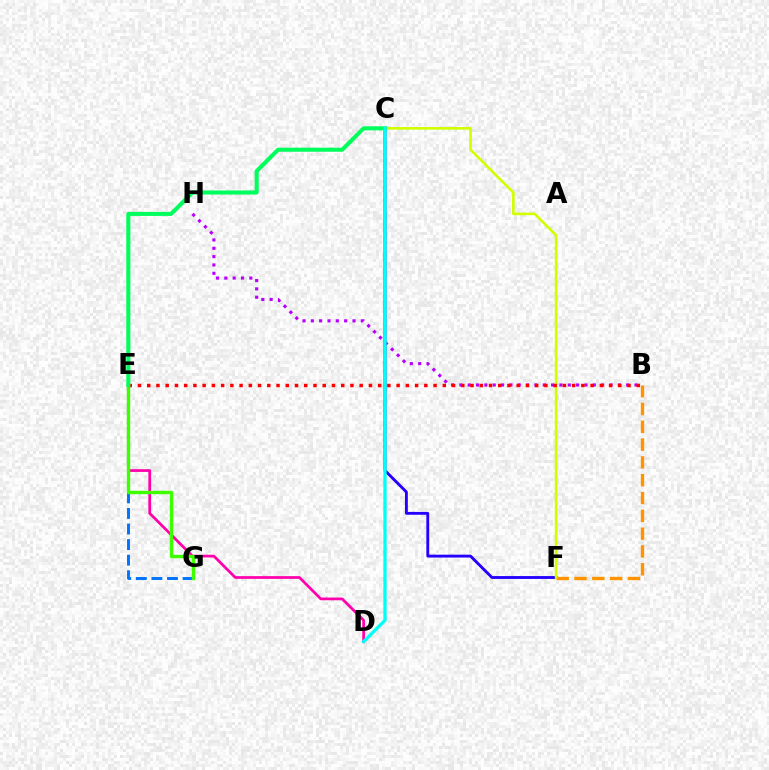{('C', 'F'): [{'color': '#2500ff', 'line_style': 'solid', 'thickness': 2.06}, {'color': '#d1ff00', 'line_style': 'solid', 'thickness': 1.9}], ('D', 'E'): [{'color': '#ff00ac', 'line_style': 'solid', 'thickness': 1.97}], ('E', 'G'): [{'color': '#0074ff', 'line_style': 'dashed', 'thickness': 2.12}, {'color': '#3dff00', 'line_style': 'solid', 'thickness': 2.44}], ('B', 'F'): [{'color': '#ff9400', 'line_style': 'dashed', 'thickness': 2.42}], ('B', 'H'): [{'color': '#b900ff', 'line_style': 'dotted', 'thickness': 2.27}], ('B', 'E'): [{'color': '#ff0000', 'line_style': 'dotted', 'thickness': 2.51}], ('C', 'E'): [{'color': '#00ff5c', 'line_style': 'solid', 'thickness': 2.93}], ('C', 'D'): [{'color': '#00fff6', 'line_style': 'solid', 'thickness': 2.36}]}